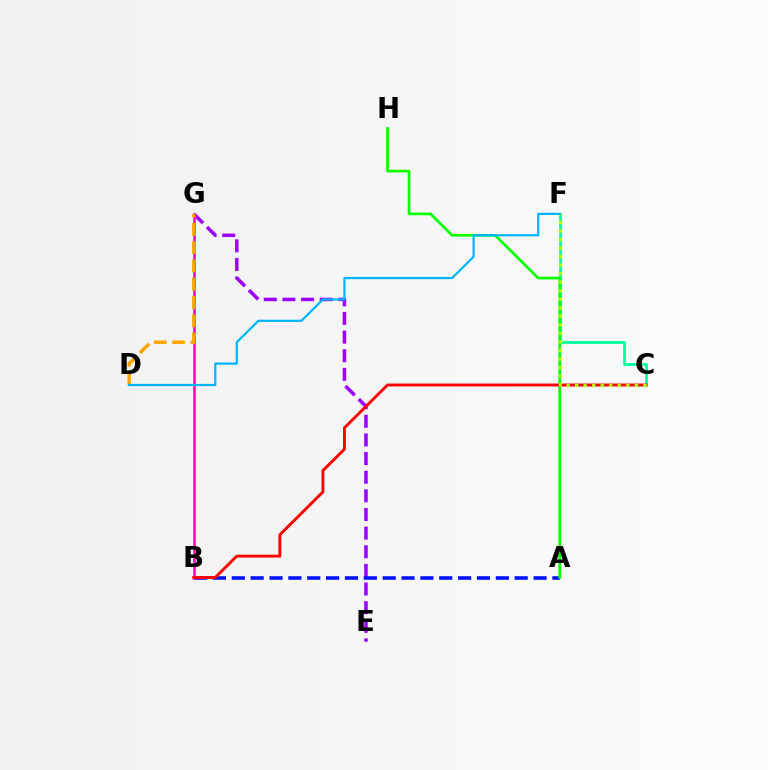{('E', 'G'): [{'color': '#9b00ff', 'line_style': 'dashed', 'thickness': 2.53}], ('C', 'F'): [{'color': '#00ff9d', 'line_style': 'solid', 'thickness': 2.0}, {'color': '#b3ff00', 'line_style': 'dotted', 'thickness': 2.32}], ('A', 'B'): [{'color': '#0010ff', 'line_style': 'dashed', 'thickness': 2.56}], ('B', 'G'): [{'color': '#ff00bd', 'line_style': 'solid', 'thickness': 1.83}], ('A', 'H'): [{'color': '#08ff00', 'line_style': 'solid', 'thickness': 1.93}], ('D', 'G'): [{'color': '#ffa500', 'line_style': 'dashed', 'thickness': 2.49}], ('B', 'C'): [{'color': '#ff0000', 'line_style': 'solid', 'thickness': 2.09}], ('D', 'F'): [{'color': '#00b5ff', 'line_style': 'solid', 'thickness': 1.6}]}